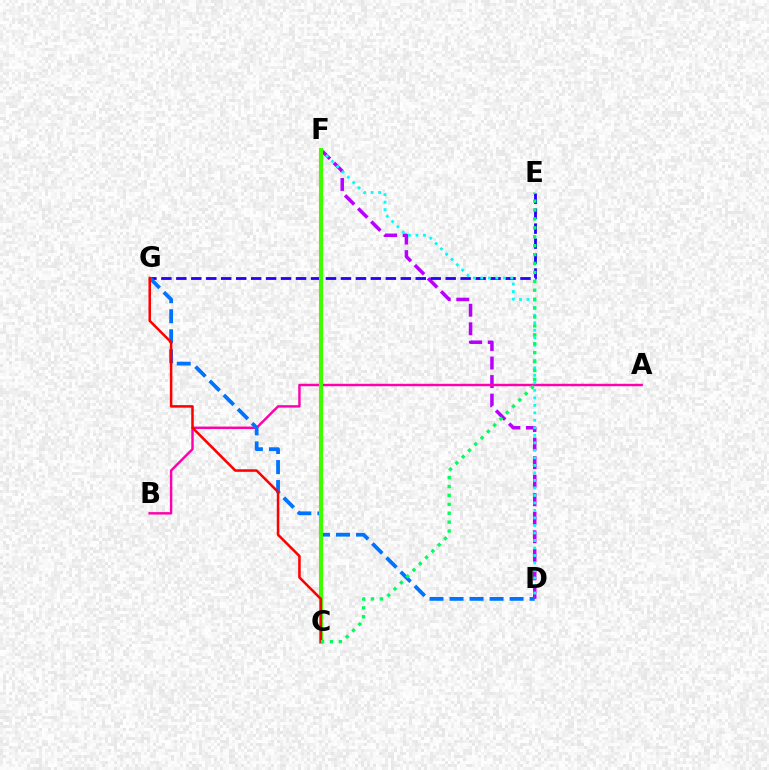{('C', 'F'): [{'color': '#d1ff00', 'line_style': 'dashed', 'thickness': 2.09}, {'color': '#ff9400', 'line_style': 'dashed', 'thickness': 2.99}, {'color': '#3dff00', 'line_style': 'solid', 'thickness': 2.88}], ('D', 'F'): [{'color': '#b900ff', 'line_style': 'dashed', 'thickness': 2.52}, {'color': '#00fff6', 'line_style': 'dotted', 'thickness': 2.04}], ('A', 'B'): [{'color': '#ff00ac', 'line_style': 'solid', 'thickness': 1.75}], ('E', 'G'): [{'color': '#2500ff', 'line_style': 'dashed', 'thickness': 2.03}], ('D', 'G'): [{'color': '#0074ff', 'line_style': 'dashed', 'thickness': 2.72}], ('C', 'G'): [{'color': '#ff0000', 'line_style': 'solid', 'thickness': 1.83}], ('C', 'E'): [{'color': '#00ff5c', 'line_style': 'dotted', 'thickness': 2.42}]}